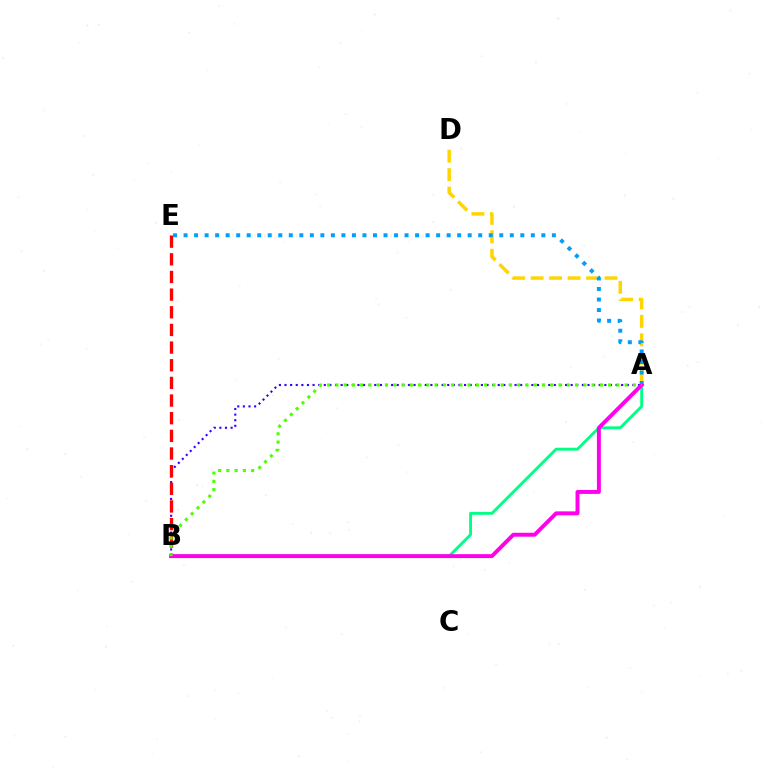{('A', 'B'): [{'color': '#3700ff', 'line_style': 'dotted', 'thickness': 1.52}, {'color': '#00ff86', 'line_style': 'solid', 'thickness': 2.08}, {'color': '#ff00ed', 'line_style': 'solid', 'thickness': 2.83}, {'color': '#4fff00', 'line_style': 'dotted', 'thickness': 2.25}], ('B', 'E'): [{'color': '#ff0000', 'line_style': 'dashed', 'thickness': 2.4}], ('A', 'D'): [{'color': '#ffd500', 'line_style': 'dashed', 'thickness': 2.51}], ('A', 'E'): [{'color': '#009eff', 'line_style': 'dotted', 'thickness': 2.86}]}